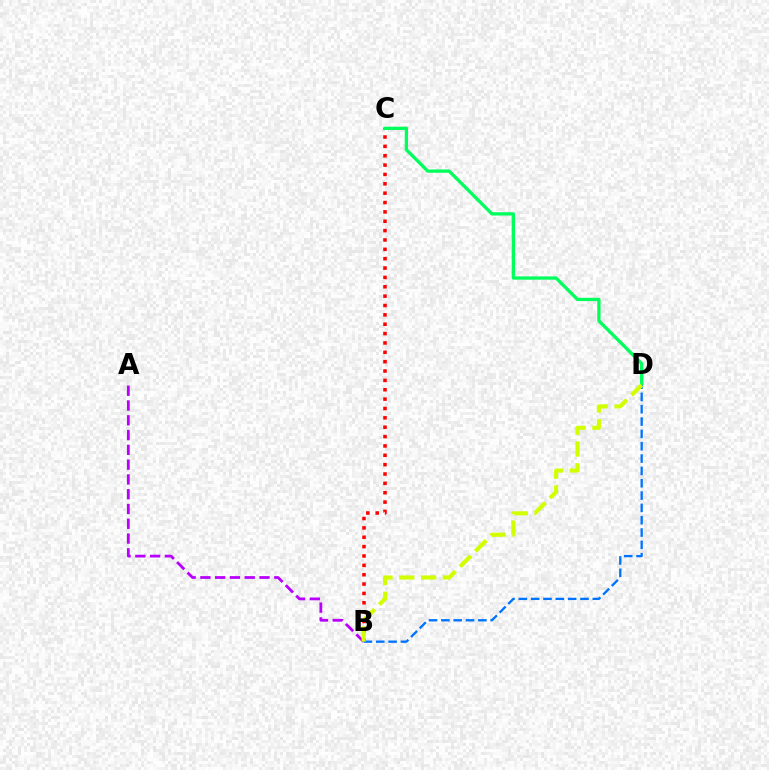{('B', 'C'): [{'color': '#ff0000', 'line_style': 'dotted', 'thickness': 2.54}], ('C', 'D'): [{'color': '#00ff5c', 'line_style': 'solid', 'thickness': 2.37}], ('B', 'D'): [{'color': '#0074ff', 'line_style': 'dashed', 'thickness': 1.68}, {'color': '#d1ff00', 'line_style': 'dashed', 'thickness': 2.96}], ('A', 'B'): [{'color': '#b900ff', 'line_style': 'dashed', 'thickness': 2.01}]}